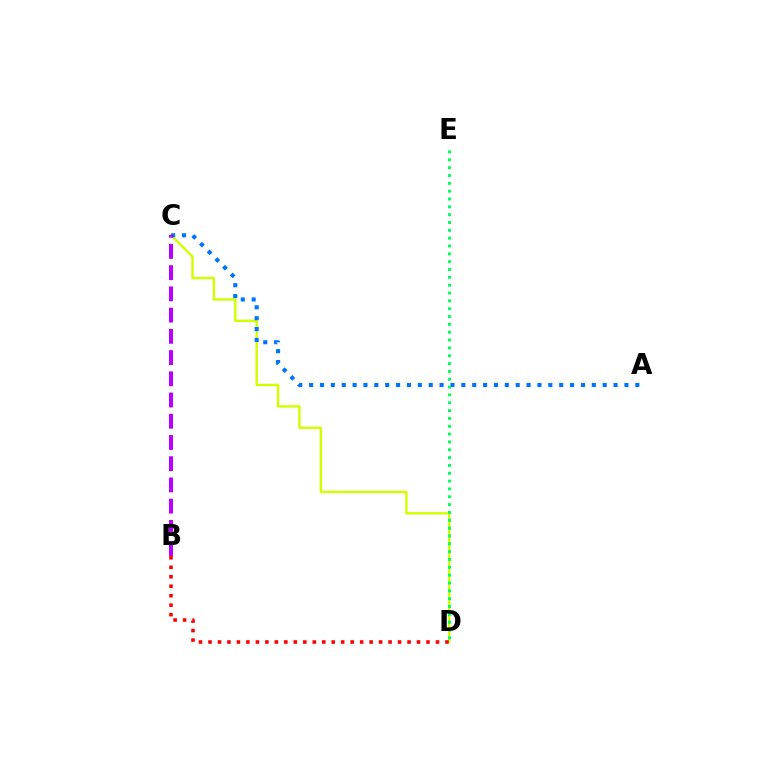{('C', 'D'): [{'color': '#d1ff00', 'line_style': 'solid', 'thickness': 1.74}], ('A', 'C'): [{'color': '#0074ff', 'line_style': 'dotted', 'thickness': 2.95}], ('B', 'D'): [{'color': '#ff0000', 'line_style': 'dotted', 'thickness': 2.58}], ('D', 'E'): [{'color': '#00ff5c', 'line_style': 'dotted', 'thickness': 2.13}], ('B', 'C'): [{'color': '#b900ff', 'line_style': 'dashed', 'thickness': 2.88}]}